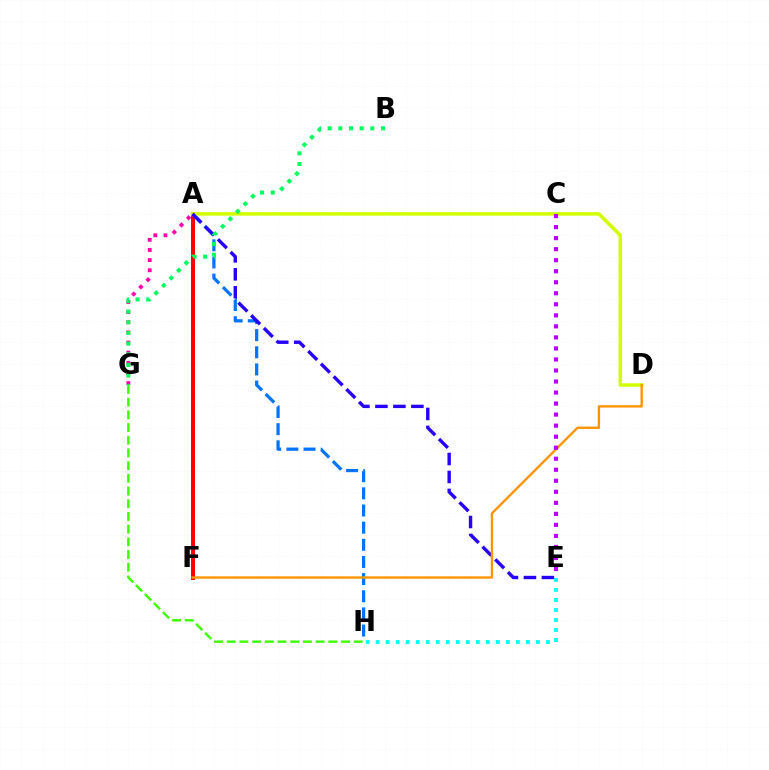{('A', 'G'): [{'color': '#ff00ac', 'line_style': 'dotted', 'thickness': 2.76}], ('A', 'F'): [{'color': '#ff0000', 'line_style': 'solid', 'thickness': 2.86}], ('E', 'H'): [{'color': '#00fff6', 'line_style': 'dotted', 'thickness': 2.72}], ('G', 'H'): [{'color': '#3dff00', 'line_style': 'dashed', 'thickness': 1.73}], ('A', 'H'): [{'color': '#0074ff', 'line_style': 'dashed', 'thickness': 2.33}], ('A', 'D'): [{'color': '#d1ff00', 'line_style': 'solid', 'thickness': 2.52}], ('A', 'E'): [{'color': '#2500ff', 'line_style': 'dashed', 'thickness': 2.44}], ('B', 'G'): [{'color': '#00ff5c', 'line_style': 'dotted', 'thickness': 2.9}], ('D', 'F'): [{'color': '#ff9400', 'line_style': 'solid', 'thickness': 1.7}], ('C', 'E'): [{'color': '#b900ff', 'line_style': 'dotted', 'thickness': 3.0}]}